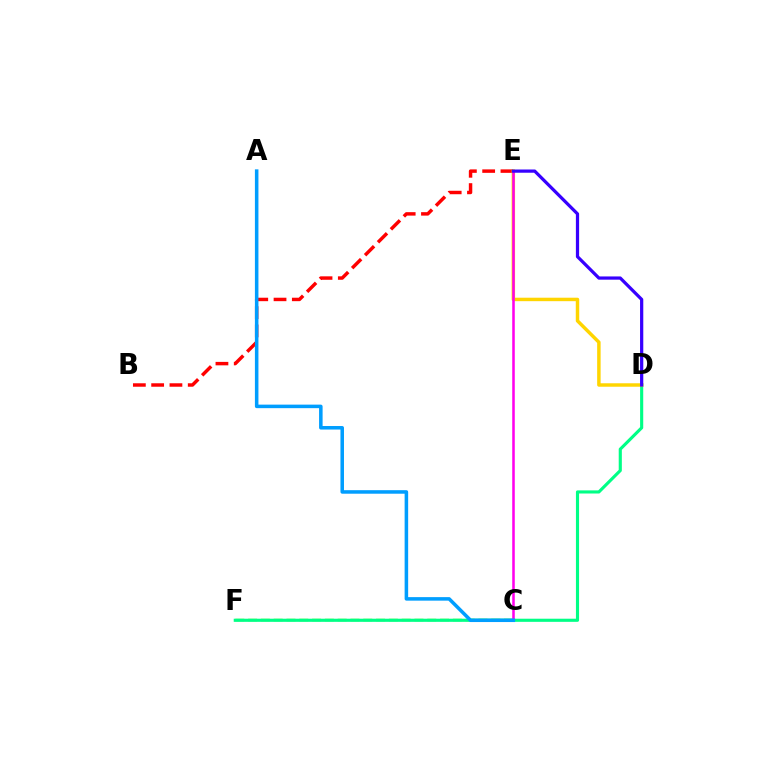{('C', 'F'): [{'color': '#4fff00', 'line_style': 'dashed', 'thickness': 1.74}], ('D', 'F'): [{'color': '#00ff86', 'line_style': 'solid', 'thickness': 2.25}], ('B', 'E'): [{'color': '#ff0000', 'line_style': 'dashed', 'thickness': 2.48}], ('D', 'E'): [{'color': '#ffd500', 'line_style': 'solid', 'thickness': 2.49}, {'color': '#3700ff', 'line_style': 'solid', 'thickness': 2.33}], ('C', 'E'): [{'color': '#ff00ed', 'line_style': 'solid', 'thickness': 1.83}], ('A', 'C'): [{'color': '#009eff', 'line_style': 'solid', 'thickness': 2.54}]}